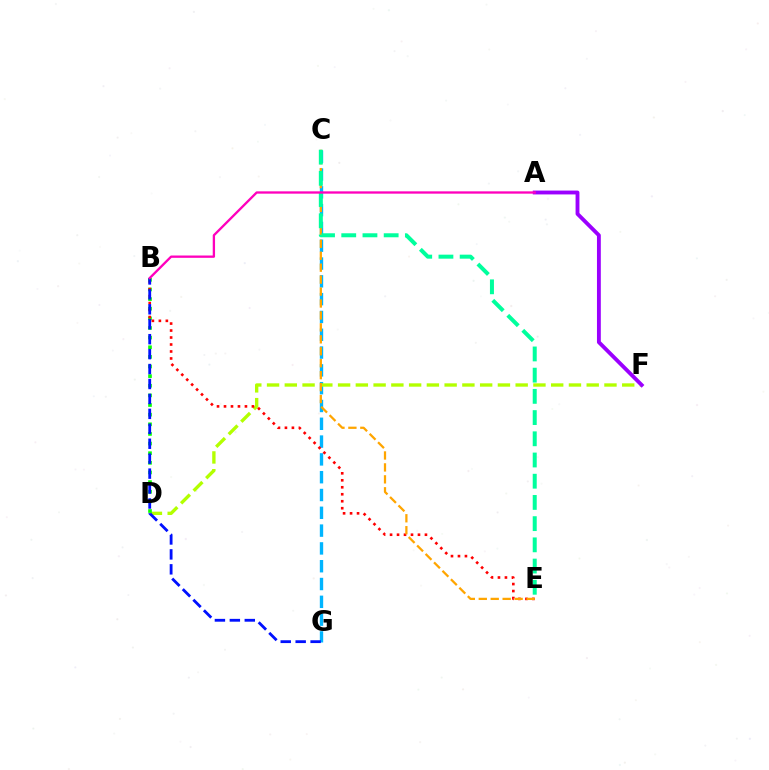{('C', 'G'): [{'color': '#00b5ff', 'line_style': 'dashed', 'thickness': 2.42}], ('D', 'F'): [{'color': '#b3ff00', 'line_style': 'dashed', 'thickness': 2.41}], ('B', 'D'): [{'color': '#08ff00', 'line_style': 'dotted', 'thickness': 2.62}], ('B', 'E'): [{'color': '#ff0000', 'line_style': 'dotted', 'thickness': 1.9}], ('C', 'E'): [{'color': '#ffa500', 'line_style': 'dashed', 'thickness': 1.62}, {'color': '#00ff9d', 'line_style': 'dashed', 'thickness': 2.88}], ('A', 'F'): [{'color': '#9b00ff', 'line_style': 'solid', 'thickness': 2.78}], ('B', 'G'): [{'color': '#0010ff', 'line_style': 'dashed', 'thickness': 2.03}], ('A', 'B'): [{'color': '#ff00bd', 'line_style': 'solid', 'thickness': 1.67}]}